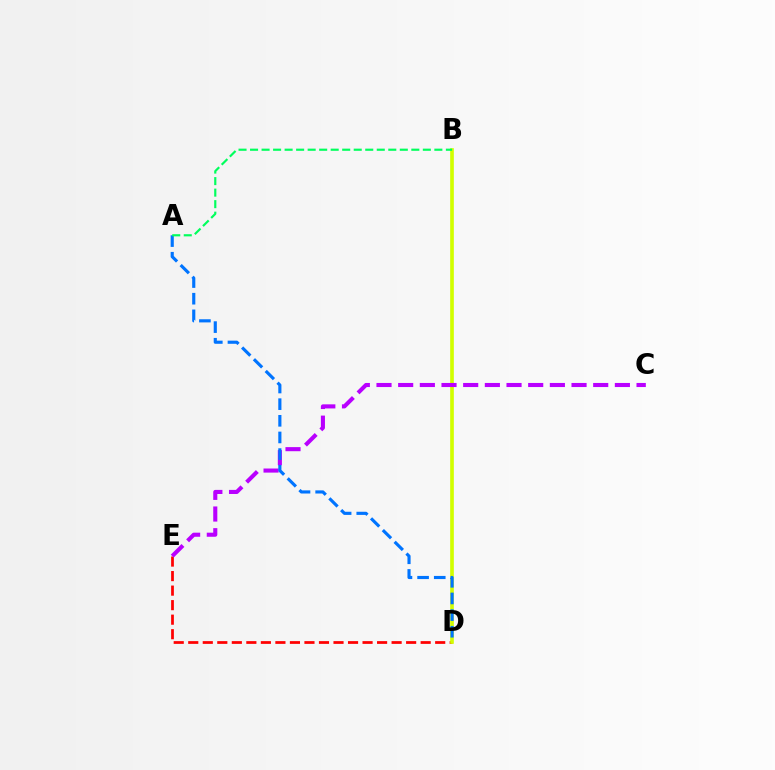{('D', 'E'): [{'color': '#ff0000', 'line_style': 'dashed', 'thickness': 1.97}], ('B', 'D'): [{'color': '#d1ff00', 'line_style': 'solid', 'thickness': 2.63}], ('C', 'E'): [{'color': '#b900ff', 'line_style': 'dashed', 'thickness': 2.94}], ('A', 'D'): [{'color': '#0074ff', 'line_style': 'dashed', 'thickness': 2.26}], ('A', 'B'): [{'color': '#00ff5c', 'line_style': 'dashed', 'thickness': 1.56}]}